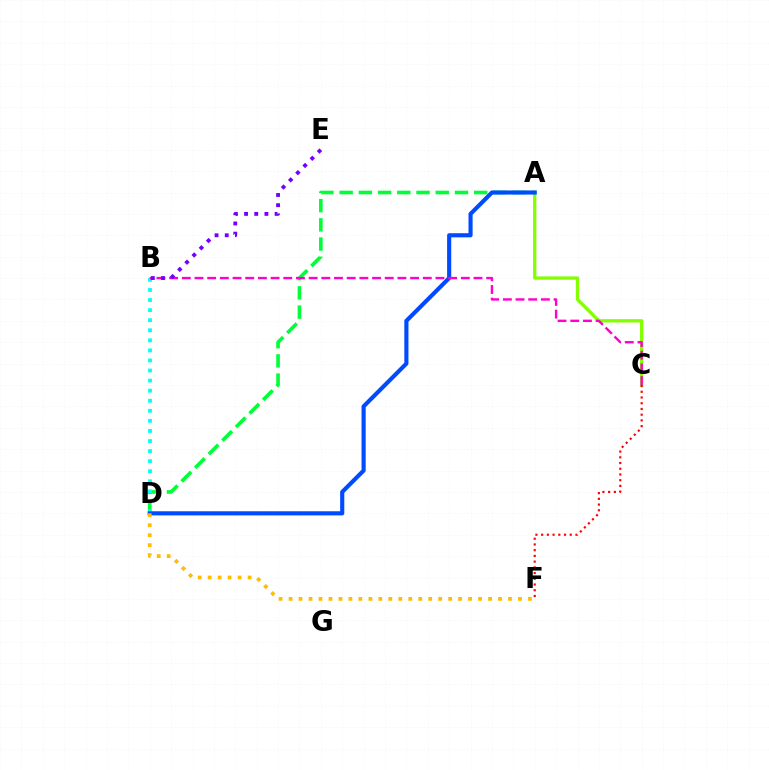{('A', 'D'): [{'color': '#00ff39', 'line_style': 'dashed', 'thickness': 2.61}, {'color': '#004bff', 'line_style': 'solid', 'thickness': 2.98}], ('A', 'C'): [{'color': '#84ff00', 'line_style': 'solid', 'thickness': 2.37}], ('B', 'D'): [{'color': '#00fff6', 'line_style': 'dotted', 'thickness': 2.74}], ('B', 'C'): [{'color': '#ff00cf', 'line_style': 'dashed', 'thickness': 1.72}], ('B', 'E'): [{'color': '#7200ff', 'line_style': 'dotted', 'thickness': 2.77}], ('D', 'F'): [{'color': '#ffbd00', 'line_style': 'dotted', 'thickness': 2.71}], ('C', 'F'): [{'color': '#ff0000', 'line_style': 'dotted', 'thickness': 1.55}]}